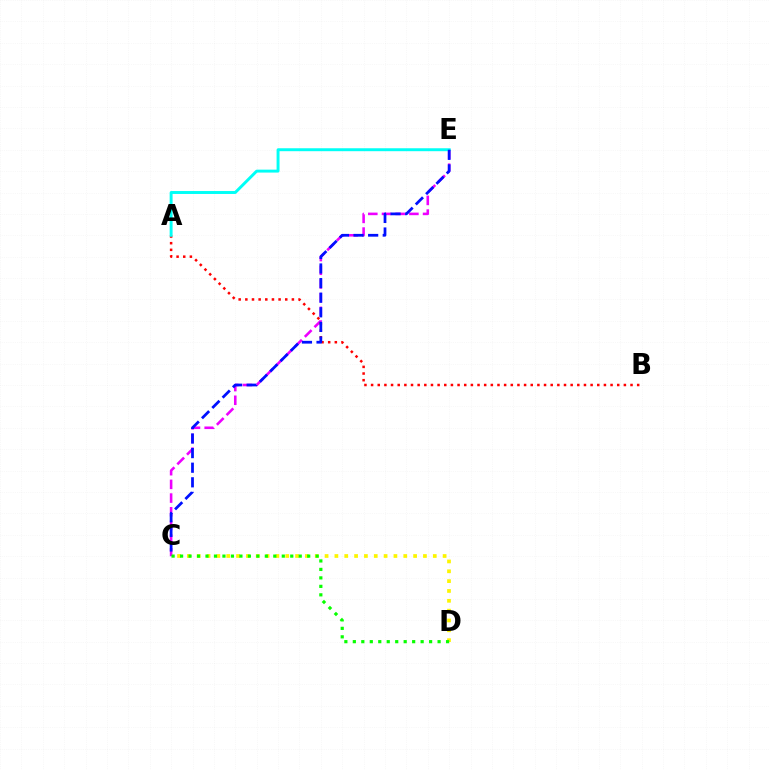{('C', 'E'): [{'color': '#ee00ff', 'line_style': 'dashed', 'thickness': 1.86}, {'color': '#0010ff', 'line_style': 'dashed', 'thickness': 1.98}], ('C', 'D'): [{'color': '#fcf500', 'line_style': 'dotted', 'thickness': 2.67}, {'color': '#08ff00', 'line_style': 'dotted', 'thickness': 2.3}], ('A', 'B'): [{'color': '#ff0000', 'line_style': 'dotted', 'thickness': 1.81}], ('A', 'E'): [{'color': '#00fff6', 'line_style': 'solid', 'thickness': 2.11}]}